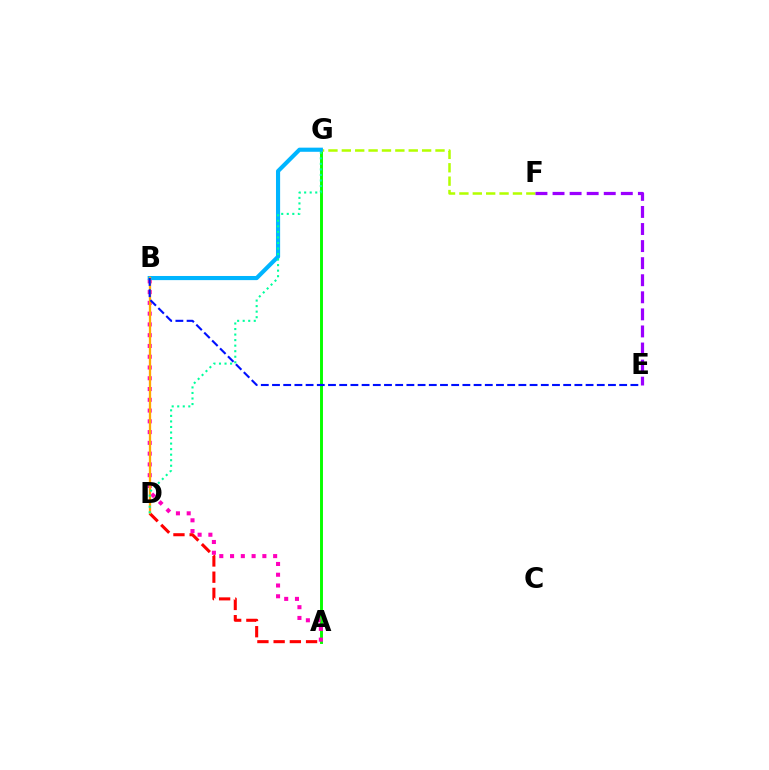{('A', 'G'): [{'color': '#08ff00', 'line_style': 'solid', 'thickness': 2.11}], ('F', 'G'): [{'color': '#b3ff00', 'line_style': 'dashed', 'thickness': 1.82}], ('A', 'B'): [{'color': '#ff00bd', 'line_style': 'dotted', 'thickness': 2.93}], ('B', 'G'): [{'color': '#00b5ff', 'line_style': 'solid', 'thickness': 2.98}], ('A', 'D'): [{'color': '#ff0000', 'line_style': 'dashed', 'thickness': 2.2}], ('B', 'D'): [{'color': '#ffa500', 'line_style': 'solid', 'thickness': 1.65}], ('E', 'F'): [{'color': '#9b00ff', 'line_style': 'dashed', 'thickness': 2.32}], ('B', 'E'): [{'color': '#0010ff', 'line_style': 'dashed', 'thickness': 1.52}], ('D', 'G'): [{'color': '#00ff9d', 'line_style': 'dotted', 'thickness': 1.51}]}